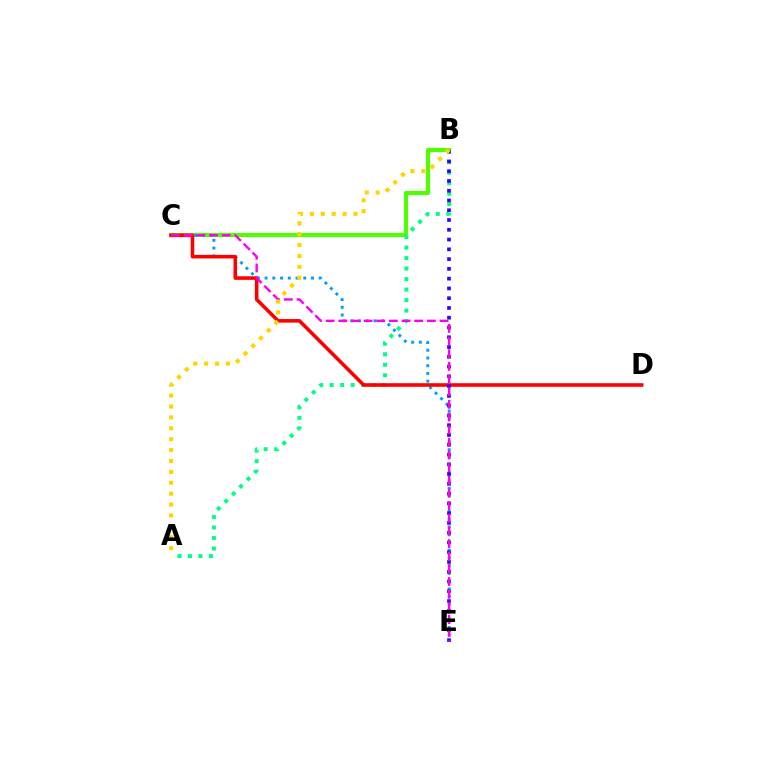{('B', 'C'): [{'color': '#4fff00', 'line_style': 'solid', 'thickness': 2.96}], ('C', 'E'): [{'color': '#009eff', 'line_style': 'dotted', 'thickness': 2.1}, {'color': '#ff00ed', 'line_style': 'dashed', 'thickness': 1.72}], ('A', 'B'): [{'color': '#00ff86', 'line_style': 'dotted', 'thickness': 2.86}, {'color': '#ffd500', 'line_style': 'dotted', 'thickness': 2.96}], ('C', 'D'): [{'color': '#ff0000', 'line_style': 'solid', 'thickness': 2.58}], ('B', 'E'): [{'color': '#3700ff', 'line_style': 'dotted', 'thickness': 2.65}]}